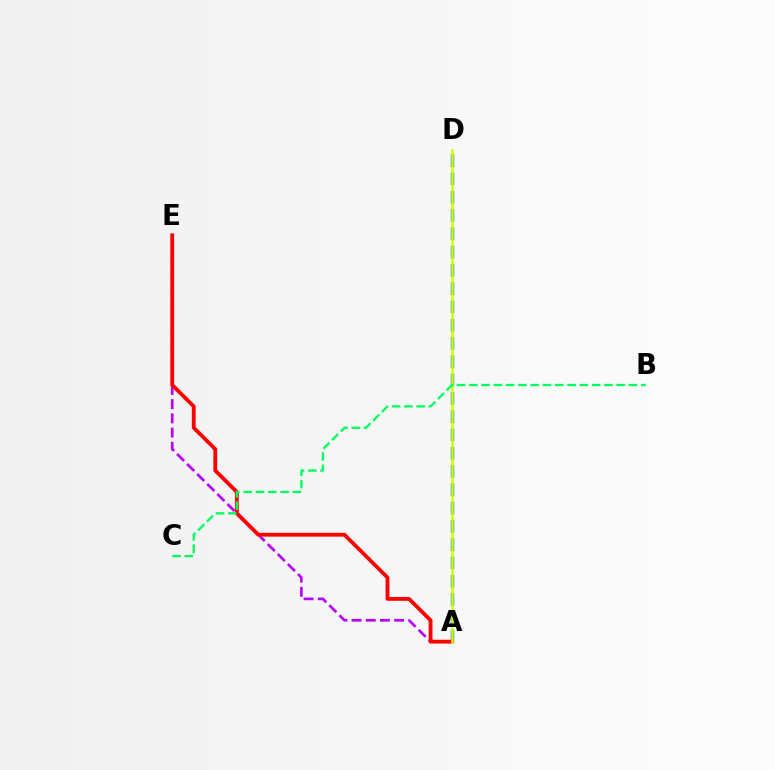{('A', 'D'): [{'color': '#0074ff', 'line_style': 'dashed', 'thickness': 2.48}, {'color': '#d1ff00', 'line_style': 'solid', 'thickness': 1.82}], ('A', 'E'): [{'color': '#b900ff', 'line_style': 'dashed', 'thickness': 1.93}, {'color': '#ff0000', 'line_style': 'solid', 'thickness': 2.75}], ('B', 'C'): [{'color': '#00ff5c', 'line_style': 'dashed', 'thickness': 1.67}]}